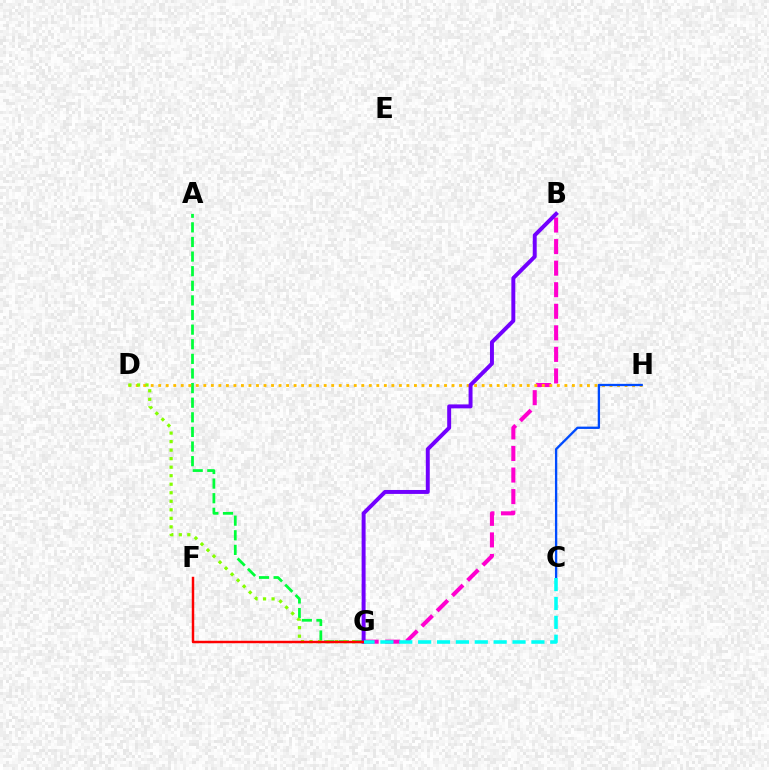{('A', 'G'): [{'color': '#00ff39', 'line_style': 'dashed', 'thickness': 1.99}], ('B', 'G'): [{'color': '#ff00cf', 'line_style': 'dashed', 'thickness': 2.93}, {'color': '#7200ff', 'line_style': 'solid', 'thickness': 2.84}], ('D', 'H'): [{'color': '#ffbd00', 'line_style': 'dotted', 'thickness': 2.04}], ('D', 'G'): [{'color': '#84ff00', 'line_style': 'dotted', 'thickness': 2.32}], ('C', 'H'): [{'color': '#004bff', 'line_style': 'solid', 'thickness': 1.67}], ('F', 'G'): [{'color': '#ff0000', 'line_style': 'solid', 'thickness': 1.77}], ('C', 'G'): [{'color': '#00fff6', 'line_style': 'dashed', 'thickness': 2.56}]}